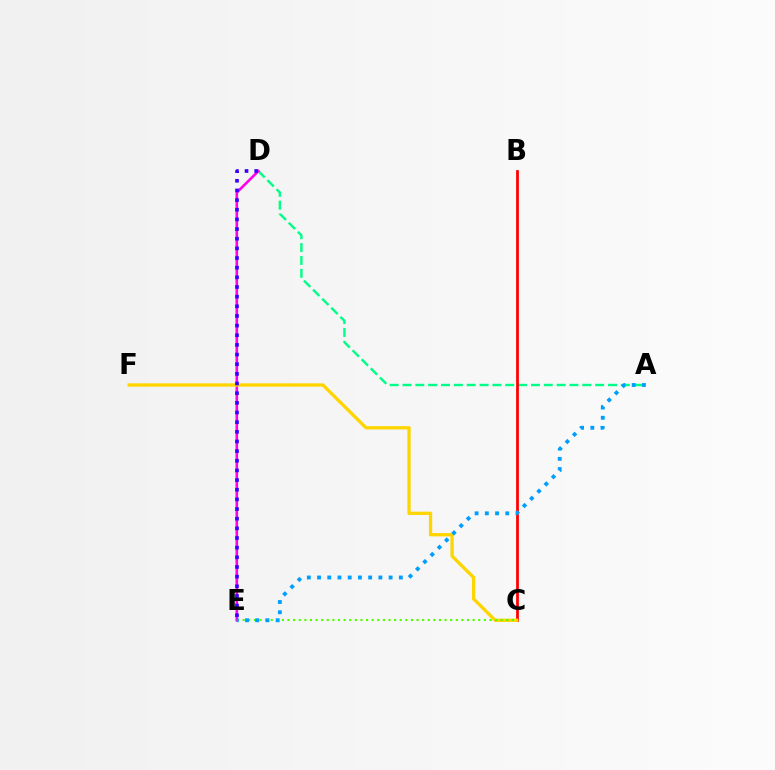{('A', 'D'): [{'color': '#00ff86', 'line_style': 'dashed', 'thickness': 1.75}], ('D', 'E'): [{'color': '#ff00ed', 'line_style': 'solid', 'thickness': 1.88}, {'color': '#3700ff', 'line_style': 'dotted', 'thickness': 2.62}], ('B', 'C'): [{'color': '#ff0000', 'line_style': 'solid', 'thickness': 1.99}], ('C', 'F'): [{'color': '#ffd500', 'line_style': 'solid', 'thickness': 2.37}], ('C', 'E'): [{'color': '#4fff00', 'line_style': 'dotted', 'thickness': 1.52}], ('A', 'E'): [{'color': '#009eff', 'line_style': 'dotted', 'thickness': 2.78}]}